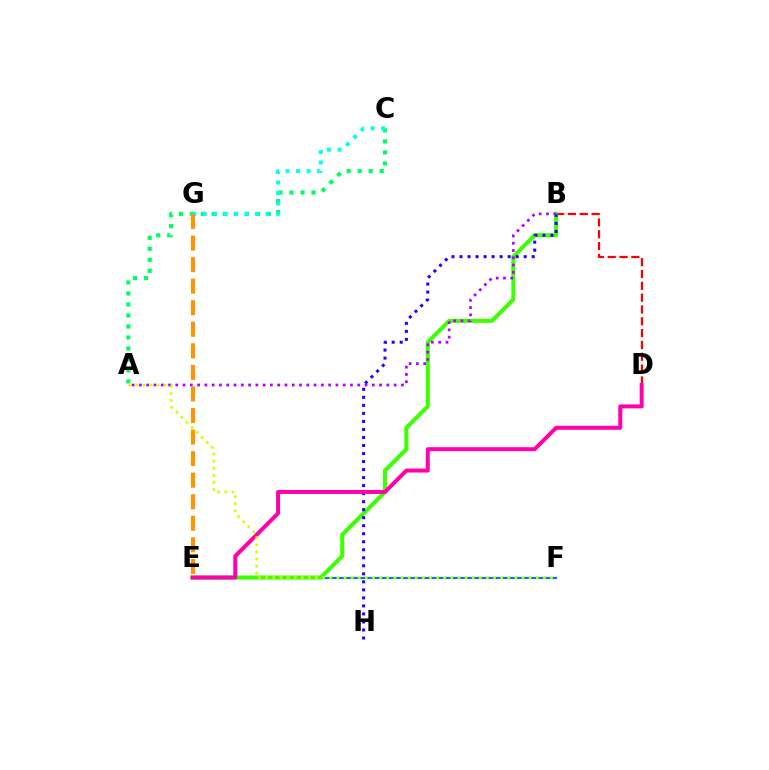{('B', 'D'): [{'color': '#ff0000', 'line_style': 'dashed', 'thickness': 1.61}], ('E', 'F'): [{'color': '#0074ff', 'line_style': 'solid', 'thickness': 1.6}], ('B', 'E'): [{'color': '#3dff00', 'line_style': 'solid', 'thickness': 2.91}], ('B', 'H'): [{'color': '#2500ff', 'line_style': 'dotted', 'thickness': 2.18}], ('A', 'C'): [{'color': '#00ff5c', 'line_style': 'dotted', 'thickness': 2.99}], ('D', 'E'): [{'color': '#ff00ac', 'line_style': 'solid', 'thickness': 2.86}], ('C', 'G'): [{'color': '#00fff6', 'line_style': 'dotted', 'thickness': 2.85}], ('A', 'B'): [{'color': '#b900ff', 'line_style': 'dotted', 'thickness': 1.98}], ('A', 'F'): [{'color': '#d1ff00', 'line_style': 'dotted', 'thickness': 1.93}], ('E', 'G'): [{'color': '#ff9400', 'line_style': 'dashed', 'thickness': 2.93}]}